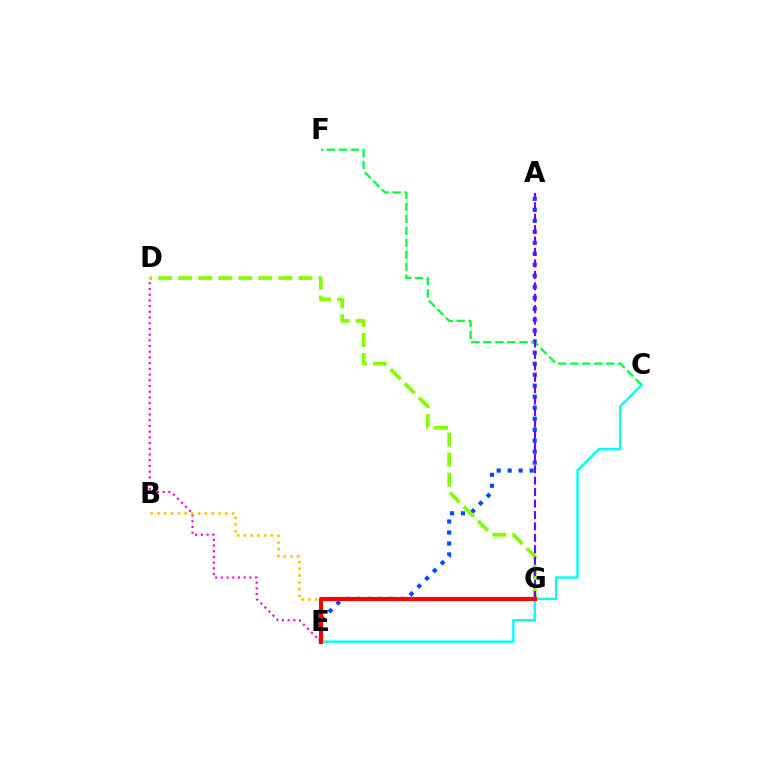{('A', 'E'): [{'color': '#004bff', 'line_style': 'dotted', 'thickness': 2.99}], ('D', 'E'): [{'color': '#ff00cf', 'line_style': 'dotted', 'thickness': 1.55}], ('D', 'G'): [{'color': '#84ff00', 'line_style': 'dashed', 'thickness': 2.72}], ('B', 'G'): [{'color': '#ffbd00', 'line_style': 'dotted', 'thickness': 1.84}], ('C', 'F'): [{'color': '#00ff39', 'line_style': 'dashed', 'thickness': 1.63}], ('A', 'G'): [{'color': '#7200ff', 'line_style': 'dashed', 'thickness': 1.55}], ('C', 'E'): [{'color': '#00fff6', 'line_style': 'solid', 'thickness': 1.74}], ('E', 'G'): [{'color': '#ff0000', 'line_style': 'solid', 'thickness': 2.98}]}